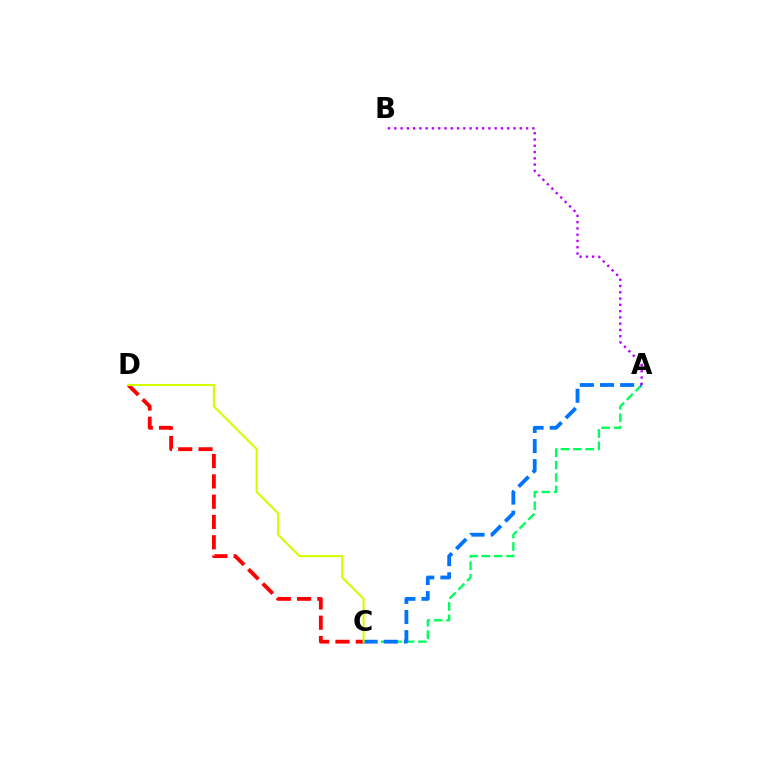{('A', 'C'): [{'color': '#00ff5c', 'line_style': 'dashed', 'thickness': 1.68}, {'color': '#0074ff', 'line_style': 'dashed', 'thickness': 2.73}], ('C', 'D'): [{'color': '#ff0000', 'line_style': 'dashed', 'thickness': 2.76}, {'color': '#d1ff00', 'line_style': 'solid', 'thickness': 1.52}], ('A', 'B'): [{'color': '#b900ff', 'line_style': 'dotted', 'thickness': 1.7}]}